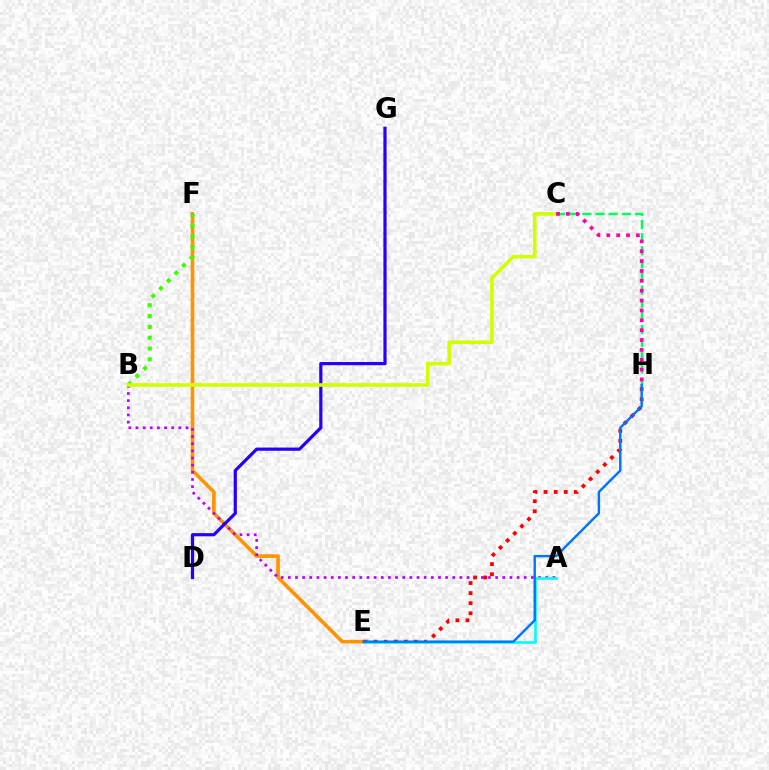{('C', 'H'): [{'color': '#00ff5c', 'line_style': 'dashed', 'thickness': 1.78}, {'color': '#ff00ac', 'line_style': 'dotted', 'thickness': 2.68}], ('E', 'F'): [{'color': '#ff9400', 'line_style': 'solid', 'thickness': 2.61}], ('A', 'B'): [{'color': '#b900ff', 'line_style': 'dotted', 'thickness': 1.94}], ('B', 'F'): [{'color': '#3dff00', 'line_style': 'dotted', 'thickness': 2.94}], ('D', 'G'): [{'color': '#2500ff', 'line_style': 'solid', 'thickness': 2.31}], ('B', 'C'): [{'color': '#d1ff00', 'line_style': 'solid', 'thickness': 2.6}], ('E', 'H'): [{'color': '#ff0000', 'line_style': 'dotted', 'thickness': 2.74}, {'color': '#0074ff', 'line_style': 'solid', 'thickness': 1.73}], ('A', 'E'): [{'color': '#00fff6', 'line_style': 'solid', 'thickness': 1.91}]}